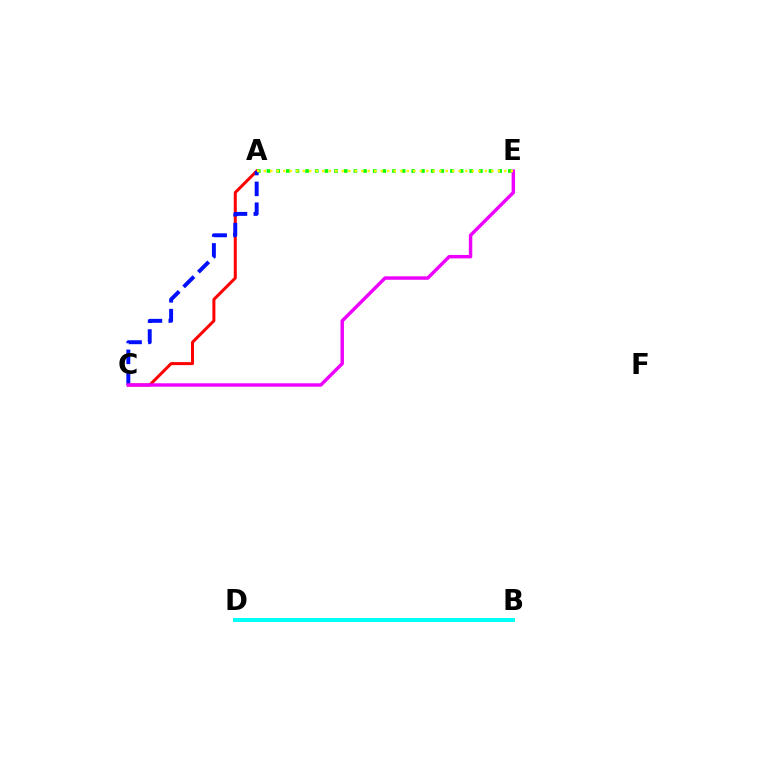{('A', 'C'): [{'color': '#ff0000', 'line_style': 'solid', 'thickness': 2.17}, {'color': '#0010ff', 'line_style': 'dashed', 'thickness': 2.83}], ('A', 'E'): [{'color': '#08ff00', 'line_style': 'dotted', 'thickness': 2.62}, {'color': '#fcf500', 'line_style': 'dotted', 'thickness': 1.77}], ('B', 'D'): [{'color': '#00fff6', 'line_style': 'solid', 'thickness': 2.84}], ('C', 'E'): [{'color': '#ee00ff', 'line_style': 'solid', 'thickness': 2.47}]}